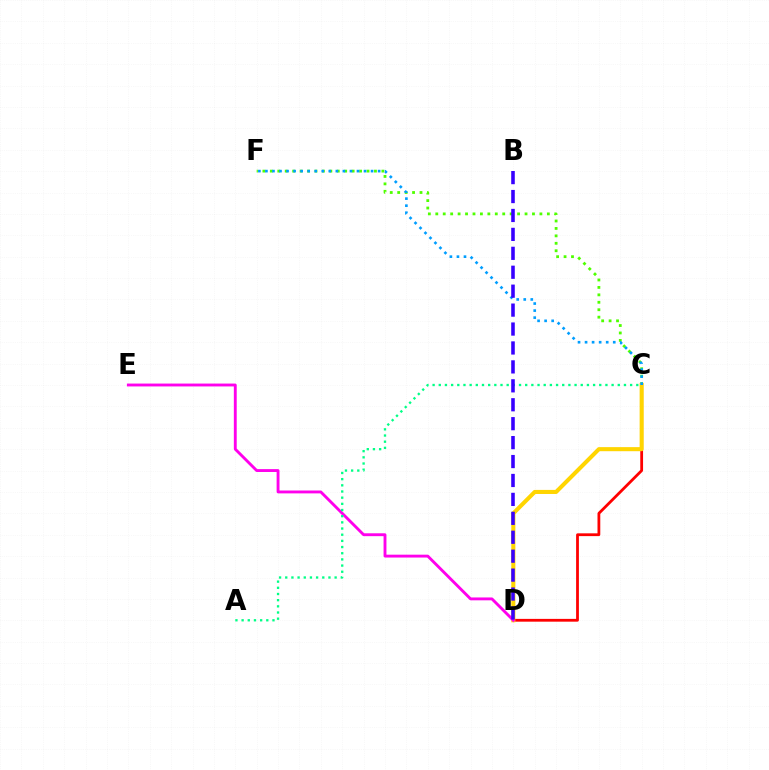{('C', 'F'): [{'color': '#4fff00', 'line_style': 'dotted', 'thickness': 2.02}, {'color': '#009eff', 'line_style': 'dotted', 'thickness': 1.91}], ('C', 'D'): [{'color': '#ff0000', 'line_style': 'solid', 'thickness': 2.01}, {'color': '#ffd500', 'line_style': 'solid', 'thickness': 2.93}], ('D', 'E'): [{'color': '#ff00ed', 'line_style': 'solid', 'thickness': 2.07}], ('A', 'C'): [{'color': '#00ff86', 'line_style': 'dotted', 'thickness': 1.68}], ('B', 'D'): [{'color': '#3700ff', 'line_style': 'dashed', 'thickness': 2.57}]}